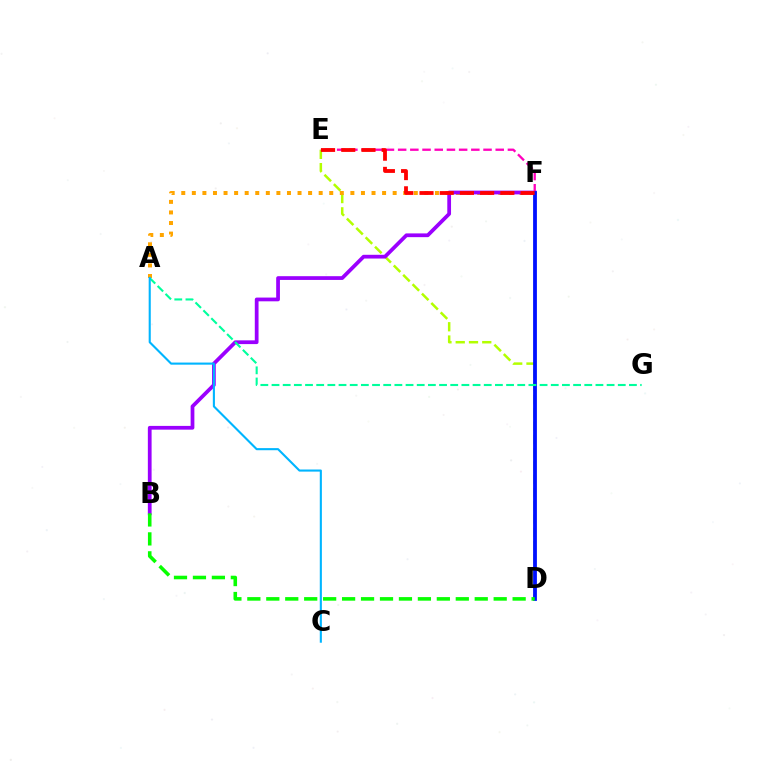{('D', 'E'): [{'color': '#b3ff00', 'line_style': 'dashed', 'thickness': 1.8}], ('A', 'F'): [{'color': '#ffa500', 'line_style': 'dotted', 'thickness': 2.87}], ('B', 'F'): [{'color': '#9b00ff', 'line_style': 'solid', 'thickness': 2.7}], ('E', 'F'): [{'color': '#ff00bd', 'line_style': 'dashed', 'thickness': 1.66}, {'color': '#ff0000', 'line_style': 'dashed', 'thickness': 2.75}], ('D', 'F'): [{'color': '#0010ff', 'line_style': 'solid', 'thickness': 2.73}], ('A', 'G'): [{'color': '#00ff9d', 'line_style': 'dashed', 'thickness': 1.52}], ('B', 'D'): [{'color': '#08ff00', 'line_style': 'dashed', 'thickness': 2.57}], ('A', 'C'): [{'color': '#00b5ff', 'line_style': 'solid', 'thickness': 1.51}]}